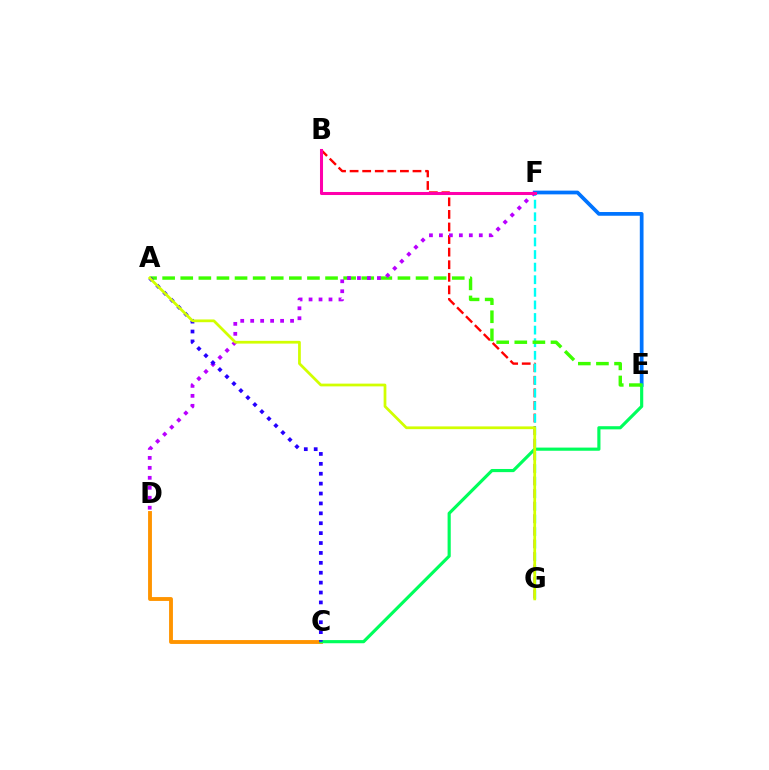{('C', 'D'): [{'color': '#ff9400', 'line_style': 'solid', 'thickness': 2.79}], ('B', 'G'): [{'color': '#ff0000', 'line_style': 'dashed', 'thickness': 1.71}], ('E', 'F'): [{'color': '#0074ff', 'line_style': 'solid', 'thickness': 2.69}], ('C', 'E'): [{'color': '#00ff5c', 'line_style': 'solid', 'thickness': 2.27}], ('F', 'G'): [{'color': '#00fff6', 'line_style': 'dashed', 'thickness': 1.71}], ('A', 'E'): [{'color': '#3dff00', 'line_style': 'dashed', 'thickness': 2.46}], ('D', 'F'): [{'color': '#b900ff', 'line_style': 'dotted', 'thickness': 2.71}], ('B', 'F'): [{'color': '#ff00ac', 'line_style': 'solid', 'thickness': 2.19}], ('A', 'C'): [{'color': '#2500ff', 'line_style': 'dotted', 'thickness': 2.69}], ('A', 'G'): [{'color': '#d1ff00', 'line_style': 'solid', 'thickness': 1.98}]}